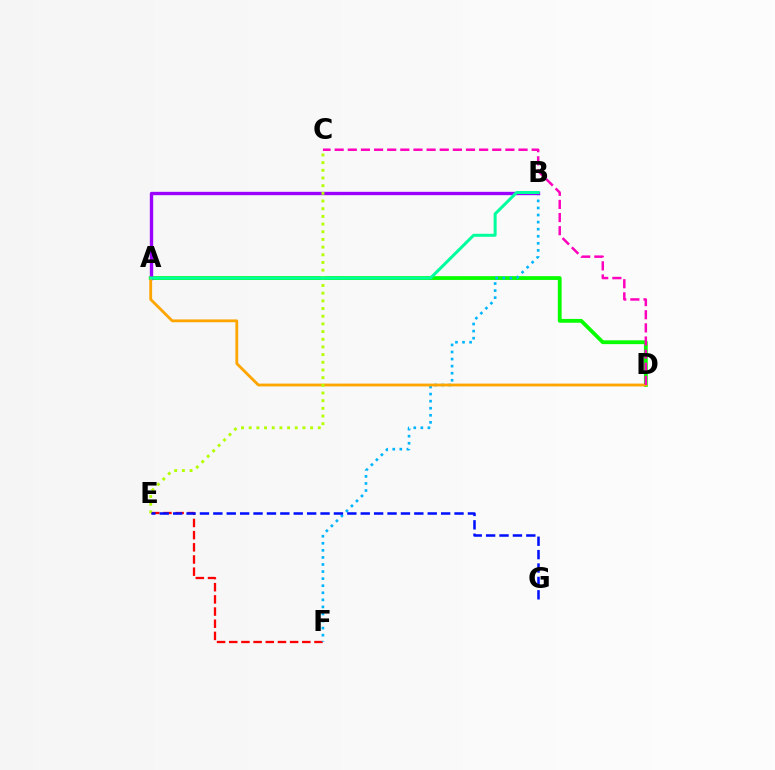{('E', 'F'): [{'color': '#ff0000', 'line_style': 'dashed', 'thickness': 1.65}], ('A', 'D'): [{'color': '#08ff00', 'line_style': 'solid', 'thickness': 2.74}, {'color': '#ffa500', 'line_style': 'solid', 'thickness': 2.02}], ('B', 'F'): [{'color': '#00b5ff', 'line_style': 'dotted', 'thickness': 1.92}], ('A', 'B'): [{'color': '#9b00ff', 'line_style': 'solid', 'thickness': 2.41}, {'color': '#00ff9d', 'line_style': 'solid', 'thickness': 2.16}], ('C', 'E'): [{'color': '#b3ff00', 'line_style': 'dotted', 'thickness': 2.09}], ('E', 'G'): [{'color': '#0010ff', 'line_style': 'dashed', 'thickness': 1.82}], ('C', 'D'): [{'color': '#ff00bd', 'line_style': 'dashed', 'thickness': 1.78}]}